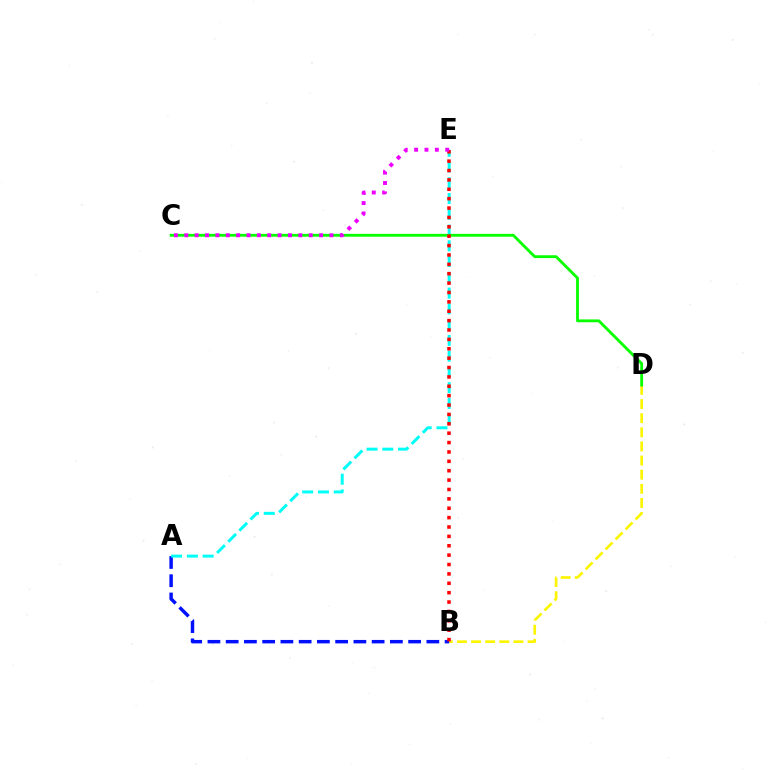{('B', 'D'): [{'color': '#fcf500', 'line_style': 'dashed', 'thickness': 1.92}], ('A', 'B'): [{'color': '#0010ff', 'line_style': 'dashed', 'thickness': 2.48}], ('A', 'E'): [{'color': '#00fff6', 'line_style': 'dashed', 'thickness': 2.14}], ('C', 'D'): [{'color': '#08ff00', 'line_style': 'solid', 'thickness': 2.04}], ('B', 'E'): [{'color': '#ff0000', 'line_style': 'dotted', 'thickness': 2.55}], ('C', 'E'): [{'color': '#ee00ff', 'line_style': 'dotted', 'thickness': 2.82}]}